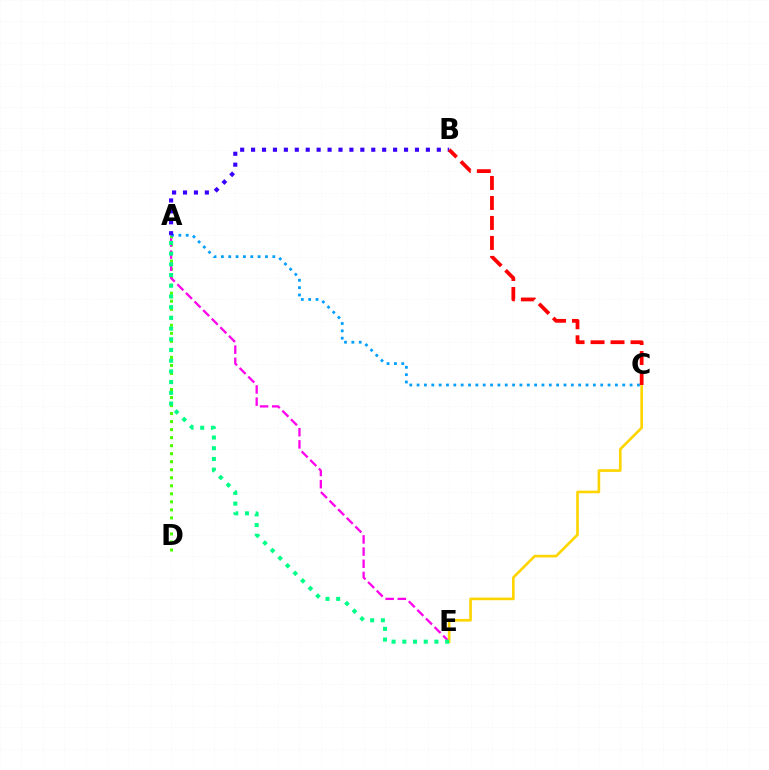{('A', 'D'): [{'color': '#4fff00', 'line_style': 'dotted', 'thickness': 2.18}], ('A', 'C'): [{'color': '#009eff', 'line_style': 'dotted', 'thickness': 2.0}], ('A', 'B'): [{'color': '#3700ff', 'line_style': 'dotted', 'thickness': 2.97}], ('A', 'E'): [{'color': '#ff00ed', 'line_style': 'dashed', 'thickness': 1.65}, {'color': '#00ff86', 'line_style': 'dotted', 'thickness': 2.91}], ('C', 'E'): [{'color': '#ffd500', 'line_style': 'solid', 'thickness': 1.91}], ('B', 'C'): [{'color': '#ff0000', 'line_style': 'dashed', 'thickness': 2.71}]}